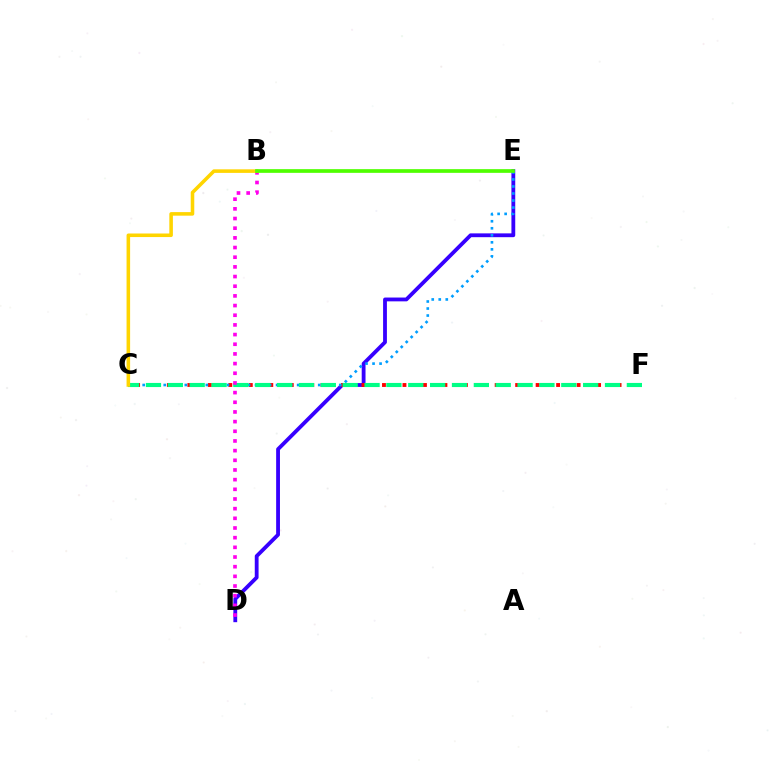{('D', 'E'): [{'color': '#3700ff', 'line_style': 'solid', 'thickness': 2.75}], ('C', 'F'): [{'color': '#ff0000', 'line_style': 'dotted', 'thickness': 2.78}, {'color': '#00ff86', 'line_style': 'dashed', 'thickness': 2.97}], ('C', 'E'): [{'color': '#009eff', 'line_style': 'dotted', 'thickness': 1.91}], ('B', 'D'): [{'color': '#ff00ed', 'line_style': 'dotted', 'thickness': 2.63}], ('B', 'C'): [{'color': '#ffd500', 'line_style': 'solid', 'thickness': 2.56}], ('B', 'E'): [{'color': '#4fff00', 'line_style': 'solid', 'thickness': 2.66}]}